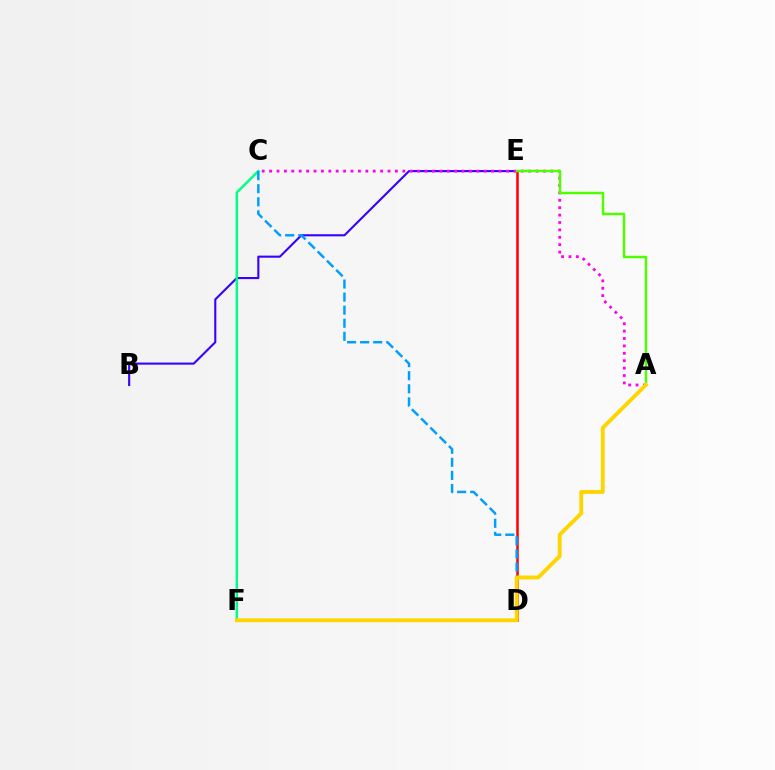{('B', 'E'): [{'color': '#3700ff', 'line_style': 'solid', 'thickness': 1.51}], ('D', 'E'): [{'color': '#ff0000', 'line_style': 'solid', 'thickness': 1.81}], ('A', 'C'): [{'color': '#ff00ed', 'line_style': 'dotted', 'thickness': 2.01}], ('C', 'F'): [{'color': '#00ff86', 'line_style': 'solid', 'thickness': 1.78}], ('C', 'D'): [{'color': '#009eff', 'line_style': 'dashed', 'thickness': 1.77}], ('A', 'E'): [{'color': '#4fff00', 'line_style': 'solid', 'thickness': 1.78}], ('A', 'F'): [{'color': '#ffd500', 'line_style': 'solid', 'thickness': 2.77}]}